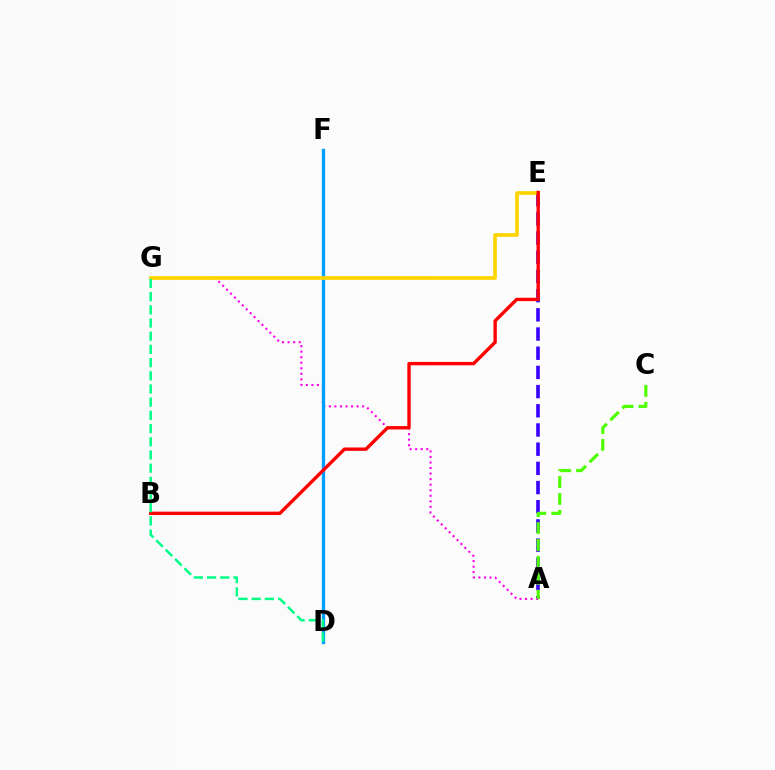{('A', 'E'): [{'color': '#3700ff', 'line_style': 'dashed', 'thickness': 2.61}], ('A', 'G'): [{'color': '#ff00ed', 'line_style': 'dotted', 'thickness': 1.51}], ('D', 'F'): [{'color': '#009eff', 'line_style': 'solid', 'thickness': 2.37}], ('E', 'G'): [{'color': '#ffd500', 'line_style': 'solid', 'thickness': 2.67}], ('B', 'E'): [{'color': '#ff0000', 'line_style': 'solid', 'thickness': 2.43}], ('D', 'G'): [{'color': '#00ff86', 'line_style': 'dashed', 'thickness': 1.79}], ('A', 'C'): [{'color': '#4fff00', 'line_style': 'dashed', 'thickness': 2.3}]}